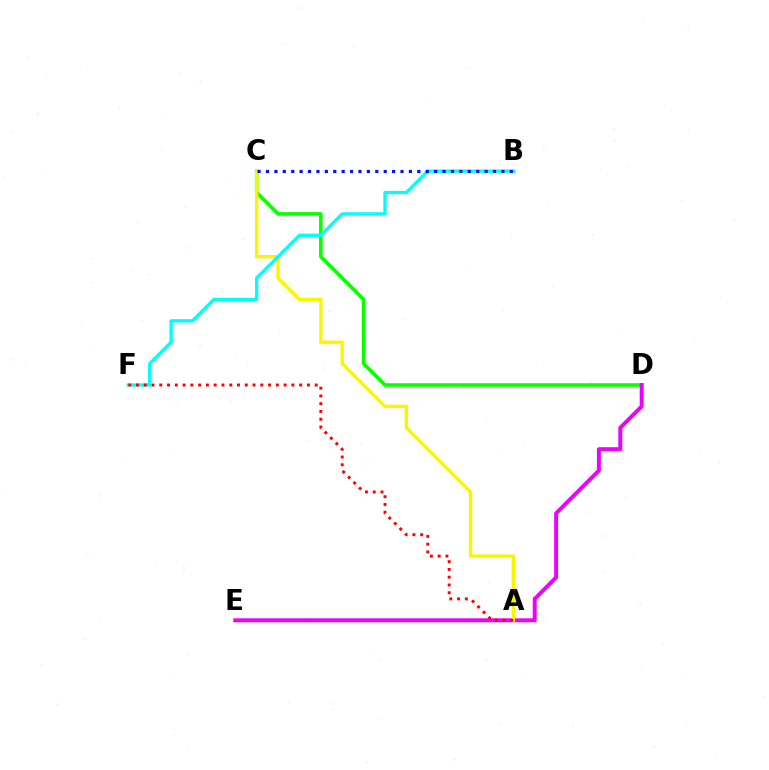{('C', 'D'): [{'color': '#08ff00', 'line_style': 'solid', 'thickness': 2.56}], ('D', 'E'): [{'color': '#ee00ff', 'line_style': 'solid', 'thickness': 2.84}], ('A', 'C'): [{'color': '#fcf500', 'line_style': 'solid', 'thickness': 2.43}], ('B', 'F'): [{'color': '#00fff6', 'line_style': 'solid', 'thickness': 2.38}], ('A', 'F'): [{'color': '#ff0000', 'line_style': 'dotted', 'thickness': 2.11}], ('B', 'C'): [{'color': '#0010ff', 'line_style': 'dotted', 'thickness': 2.28}]}